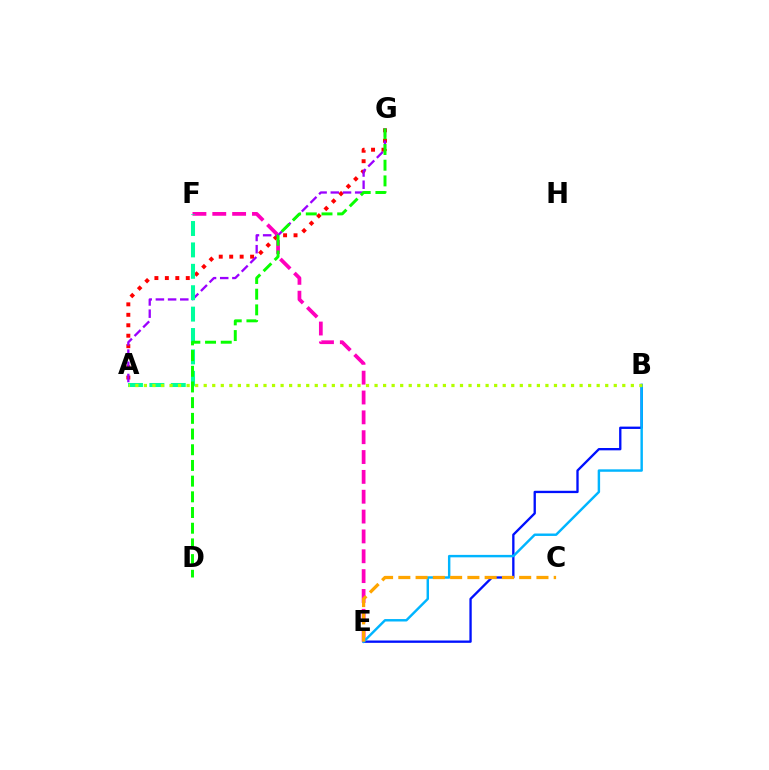{('A', 'G'): [{'color': '#ff0000', 'line_style': 'dotted', 'thickness': 2.84}, {'color': '#9b00ff', 'line_style': 'dashed', 'thickness': 1.66}], ('E', 'F'): [{'color': '#ff00bd', 'line_style': 'dashed', 'thickness': 2.7}], ('B', 'E'): [{'color': '#0010ff', 'line_style': 'solid', 'thickness': 1.68}, {'color': '#00b5ff', 'line_style': 'solid', 'thickness': 1.76}], ('C', 'E'): [{'color': '#ffa500', 'line_style': 'dashed', 'thickness': 2.35}], ('A', 'F'): [{'color': '#00ff9d', 'line_style': 'dashed', 'thickness': 2.91}], ('D', 'G'): [{'color': '#08ff00', 'line_style': 'dashed', 'thickness': 2.13}], ('A', 'B'): [{'color': '#b3ff00', 'line_style': 'dotted', 'thickness': 2.32}]}